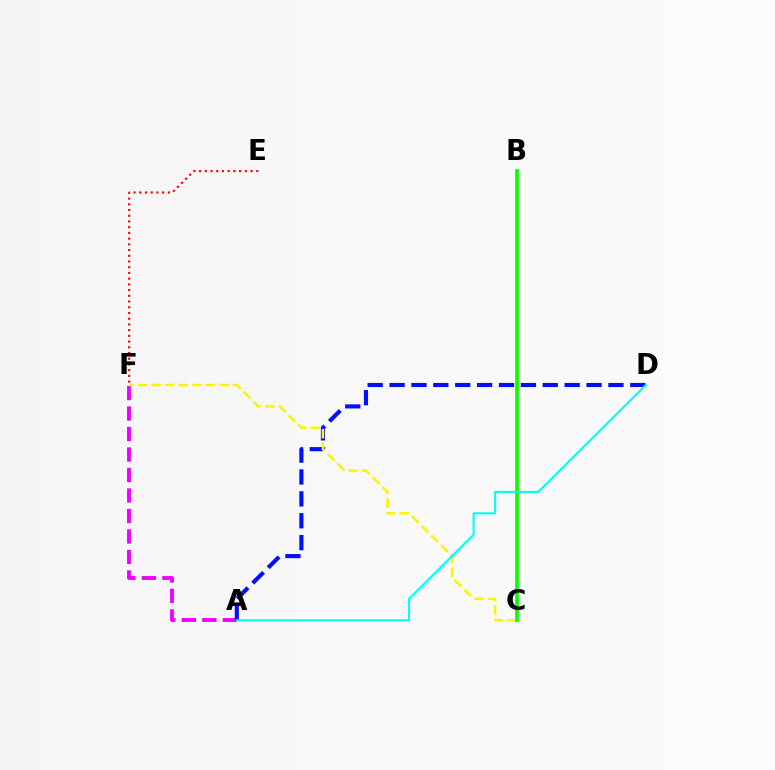{('A', 'F'): [{'color': '#ee00ff', 'line_style': 'dashed', 'thickness': 2.78}], ('A', 'D'): [{'color': '#0010ff', 'line_style': 'dashed', 'thickness': 2.97}, {'color': '#00fff6', 'line_style': 'solid', 'thickness': 1.51}], ('E', 'F'): [{'color': '#ff0000', 'line_style': 'dotted', 'thickness': 1.55}], ('C', 'F'): [{'color': '#fcf500', 'line_style': 'dashed', 'thickness': 1.85}], ('B', 'C'): [{'color': '#08ff00', 'line_style': 'solid', 'thickness': 2.67}]}